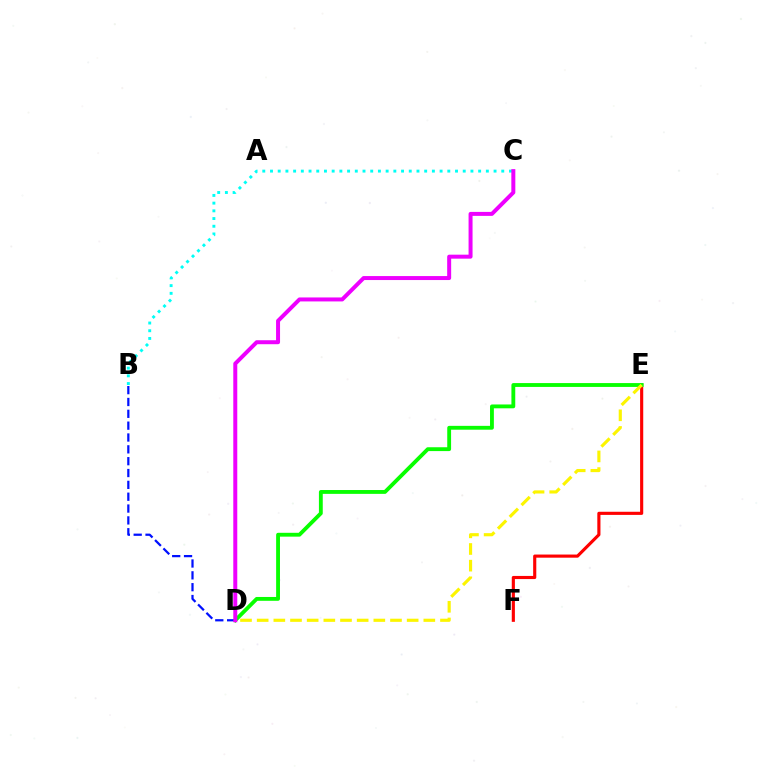{('B', 'C'): [{'color': '#00fff6', 'line_style': 'dotted', 'thickness': 2.09}], ('E', 'F'): [{'color': '#ff0000', 'line_style': 'solid', 'thickness': 2.26}], ('D', 'E'): [{'color': '#08ff00', 'line_style': 'solid', 'thickness': 2.77}, {'color': '#fcf500', 'line_style': 'dashed', 'thickness': 2.26}], ('B', 'D'): [{'color': '#0010ff', 'line_style': 'dashed', 'thickness': 1.61}], ('C', 'D'): [{'color': '#ee00ff', 'line_style': 'solid', 'thickness': 2.87}]}